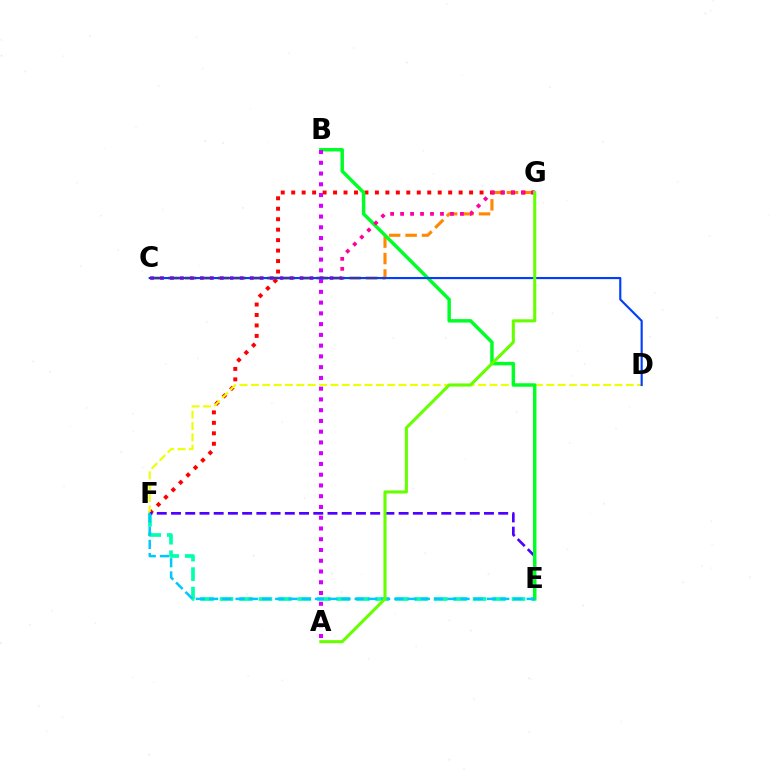{('E', 'F'): [{'color': '#00ffaf', 'line_style': 'dashed', 'thickness': 2.64}, {'color': '#4f00ff', 'line_style': 'dashed', 'thickness': 1.93}, {'color': '#00c7ff', 'line_style': 'dashed', 'thickness': 1.8}], ('C', 'G'): [{'color': '#ff8800', 'line_style': 'dashed', 'thickness': 2.24}, {'color': '#ff00a0', 'line_style': 'dotted', 'thickness': 2.71}], ('F', 'G'): [{'color': '#ff0000', 'line_style': 'dotted', 'thickness': 2.84}], ('D', 'F'): [{'color': '#eeff00', 'line_style': 'dashed', 'thickness': 1.54}], ('B', 'E'): [{'color': '#00ff27', 'line_style': 'solid', 'thickness': 2.48}], ('A', 'B'): [{'color': '#d600ff', 'line_style': 'dotted', 'thickness': 2.92}], ('C', 'D'): [{'color': '#003fff', 'line_style': 'solid', 'thickness': 1.54}], ('A', 'G'): [{'color': '#66ff00', 'line_style': 'solid', 'thickness': 2.21}]}